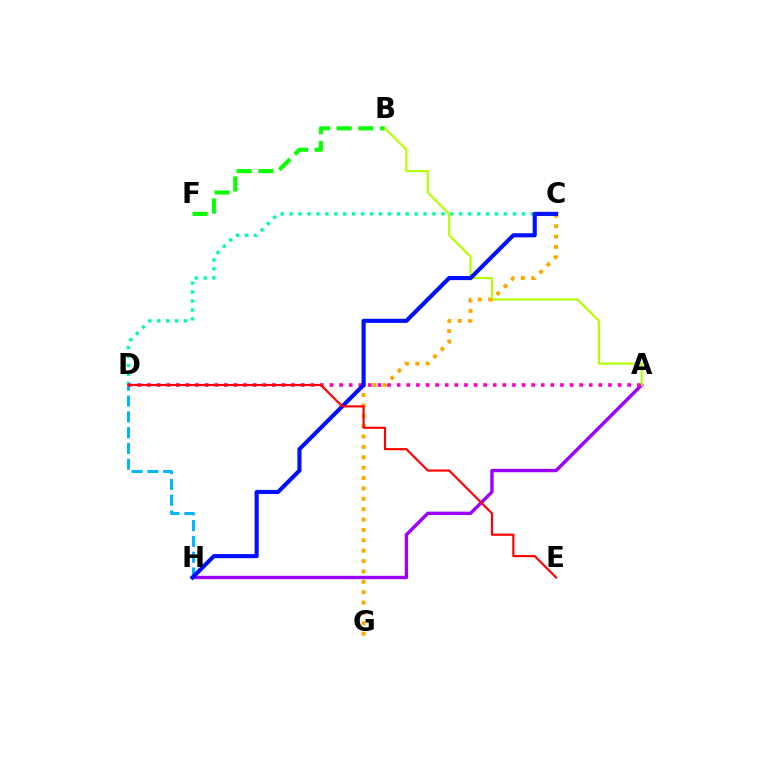{('B', 'F'): [{'color': '#08ff00', 'line_style': 'dashed', 'thickness': 2.95}], ('A', 'H'): [{'color': '#9b00ff', 'line_style': 'solid', 'thickness': 2.42}], ('A', 'B'): [{'color': '#b3ff00', 'line_style': 'solid', 'thickness': 1.55}], ('D', 'H'): [{'color': '#00b5ff', 'line_style': 'dashed', 'thickness': 2.15}], ('C', 'G'): [{'color': '#ffa500', 'line_style': 'dotted', 'thickness': 2.82}], ('C', 'D'): [{'color': '#00ff9d', 'line_style': 'dotted', 'thickness': 2.43}], ('A', 'D'): [{'color': '#ff00bd', 'line_style': 'dotted', 'thickness': 2.61}], ('C', 'H'): [{'color': '#0010ff', 'line_style': 'solid', 'thickness': 2.96}], ('D', 'E'): [{'color': '#ff0000', 'line_style': 'solid', 'thickness': 1.55}]}